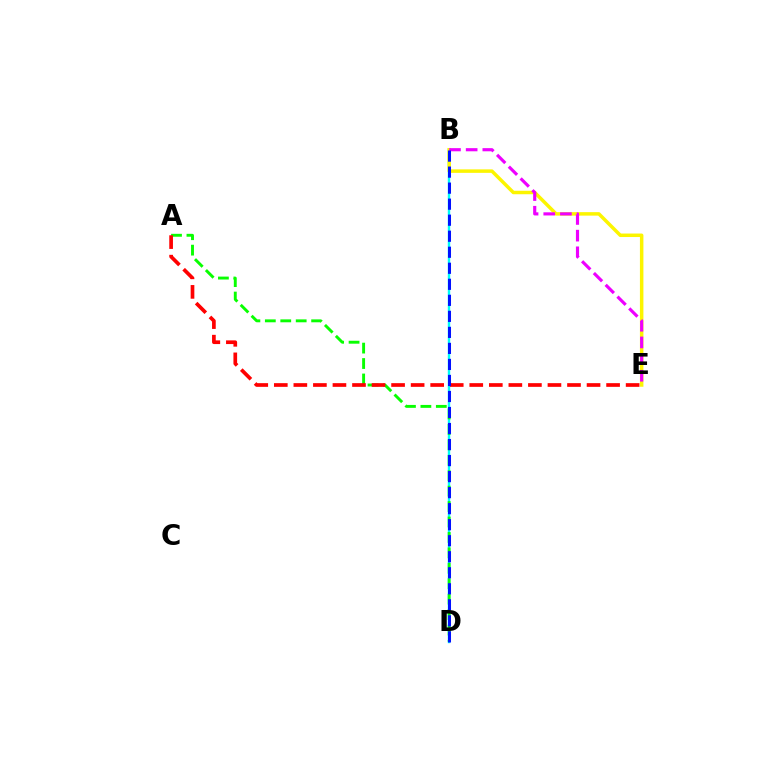{('B', 'D'): [{'color': '#00fff6', 'line_style': 'solid', 'thickness': 1.74}, {'color': '#0010ff', 'line_style': 'dashed', 'thickness': 2.18}], ('B', 'E'): [{'color': '#fcf500', 'line_style': 'solid', 'thickness': 2.51}, {'color': '#ee00ff', 'line_style': 'dashed', 'thickness': 2.26}], ('A', 'D'): [{'color': '#08ff00', 'line_style': 'dashed', 'thickness': 2.1}], ('A', 'E'): [{'color': '#ff0000', 'line_style': 'dashed', 'thickness': 2.66}]}